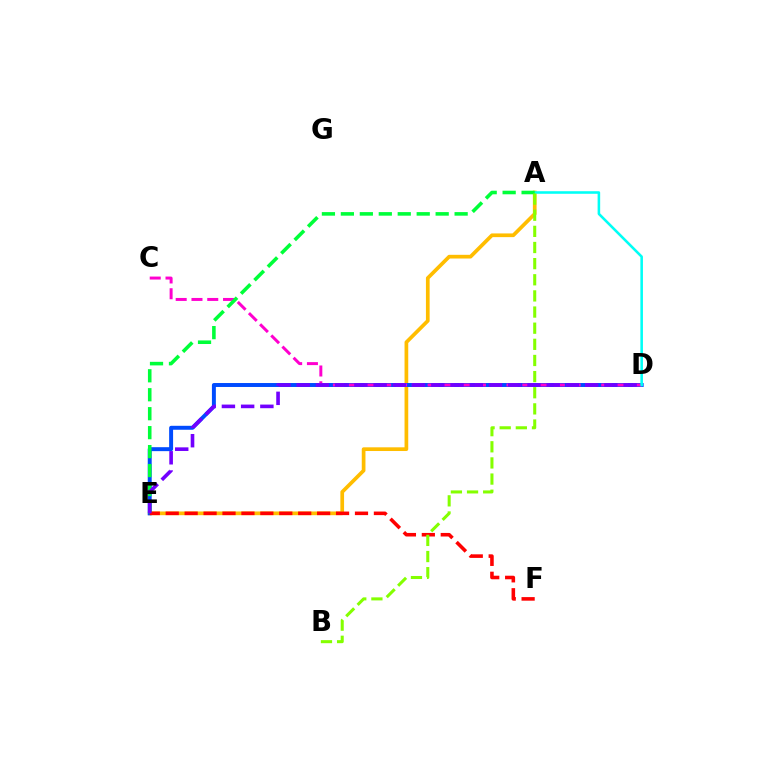{('A', 'E'): [{'color': '#ffbd00', 'line_style': 'solid', 'thickness': 2.67}, {'color': '#00ff39', 'line_style': 'dashed', 'thickness': 2.58}], ('D', 'E'): [{'color': '#004bff', 'line_style': 'solid', 'thickness': 2.84}, {'color': '#7200ff', 'line_style': 'dashed', 'thickness': 2.61}], ('C', 'D'): [{'color': '#ff00cf', 'line_style': 'dashed', 'thickness': 2.14}], ('A', 'D'): [{'color': '#00fff6', 'line_style': 'solid', 'thickness': 1.85}], ('E', 'F'): [{'color': '#ff0000', 'line_style': 'dashed', 'thickness': 2.57}], ('A', 'B'): [{'color': '#84ff00', 'line_style': 'dashed', 'thickness': 2.19}]}